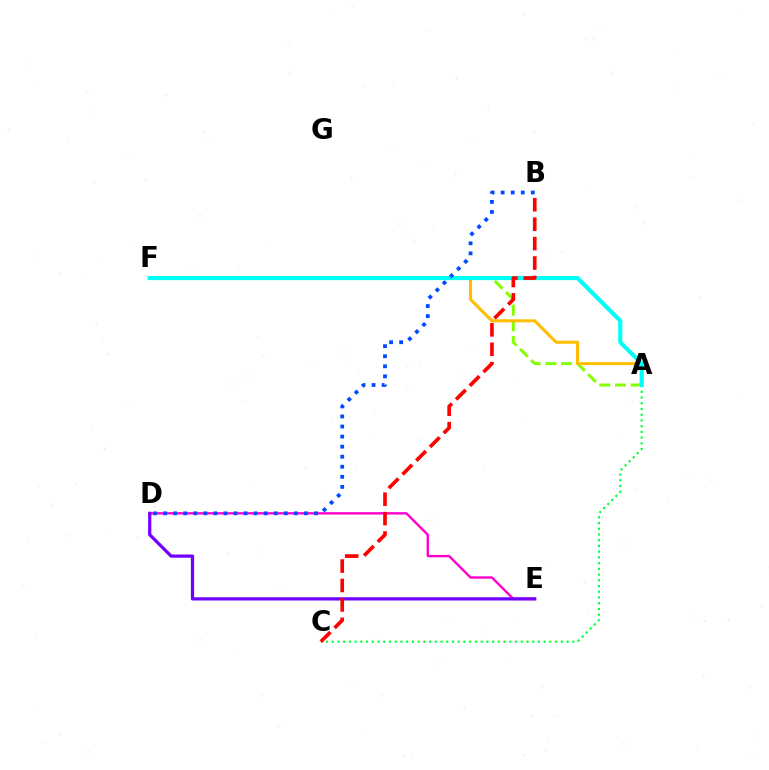{('A', 'F'): [{'color': '#84ff00', 'line_style': 'dashed', 'thickness': 2.13}, {'color': '#ffbd00', 'line_style': 'solid', 'thickness': 2.19}, {'color': '#00fff6', 'line_style': 'solid', 'thickness': 2.97}], ('A', 'C'): [{'color': '#00ff39', 'line_style': 'dotted', 'thickness': 1.56}], ('D', 'E'): [{'color': '#ff00cf', 'line_style': 'solid', 'thickness': 1.71}, {'color': '#7200ff', 'line_style': 'solid', 'thickness': 2.33}], ('B', 'D'): [{'color': '#004bff', 'line_style': 'dotted', 'thickness': 2.73}], ('B', 'C'): [{'color': '#ff0000', 'line_style': 'dashed', 'thickness': 2.64}]}